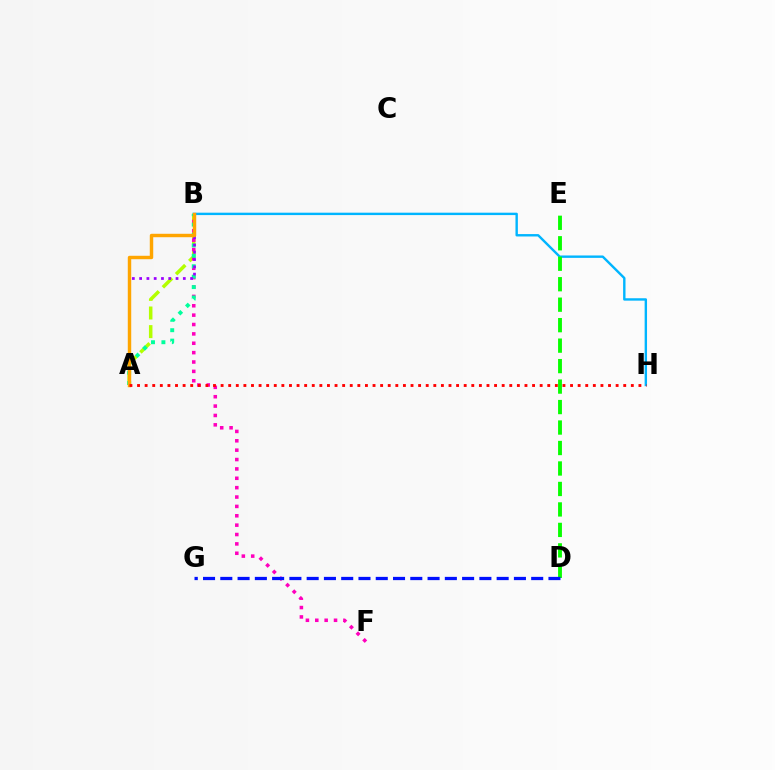{('B', 'H'): [{'color': '#00b5ff', 'line_style': 'solid', 'thickness': 1.73}], ('A', 'B'): [{'color': '#b3ff00', 'line_style': 'dashed', 'thickness': 2.53}, {'color': '#00ff9d', 'line_style': 'dotted', 'thickness': 2.83}, {'color': '#9b00ff', 'line_style': 'dotted', 'thickness': 1.98}, {'color': '#ffa500', 'line_style': 'solid', 'thickness': 2.47}], ('B', 'F'): [{'color': '#ff00bd', 'line_style': 'dotted', 'thickness': 2.55}], ('D', 'E'): [{'color': '#08ff00', 'line_style': 'dashed', 'thickness': 2.78}], ('A', 'H'): [{'color': '#ff0000', 'line_style': 'dotted', 'thickness': 2.06}], ('D', 'G'): [{'color': '#0010ff', 'line_style': 'dashed', 'thickness': 2.35}]}